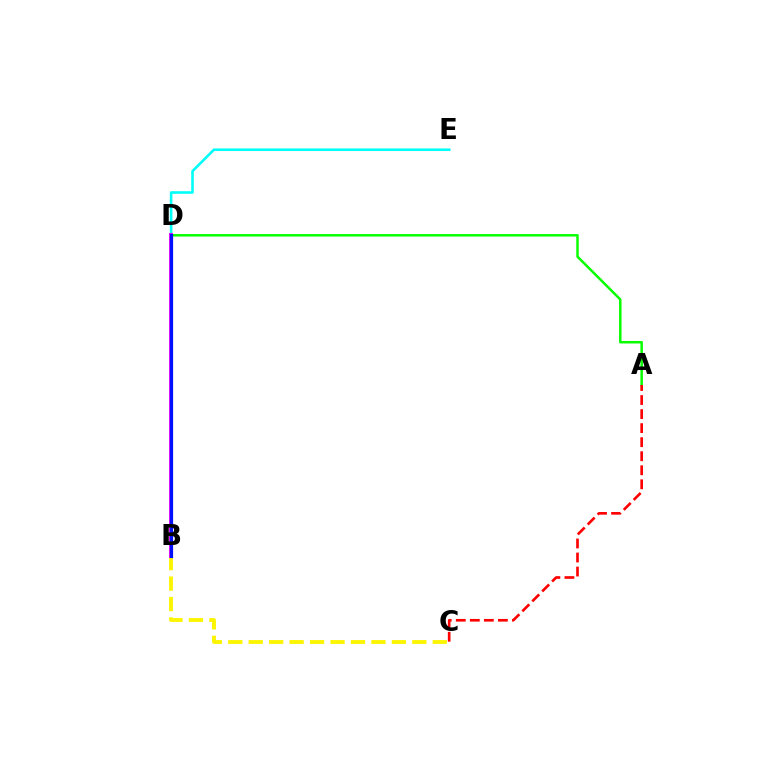{('A', 'D'): [{'color': '#08ff00', 'line_style': 'solid', 'thickness': 1.79}], ('B', 'C'): [{'color': '#fcf500', 'line_style': 'dashed', 'thickness': 2.78}], ('D', 'E'): [{'color': '#00fff6', 'line_style': 'solid', 'thickness': 1.87}], ('A', 'C'): [{'color': '#ff0000', 'line_style': 'dashed', 'thickness': 1.91}], ('B', 'D'): [{'color': '#ee00ff', 'line_style': 'solid', 'thickness': 2.78}, {'color': '#0010ff', 'line_style': 'solid', 'thickness': 2.31}]}